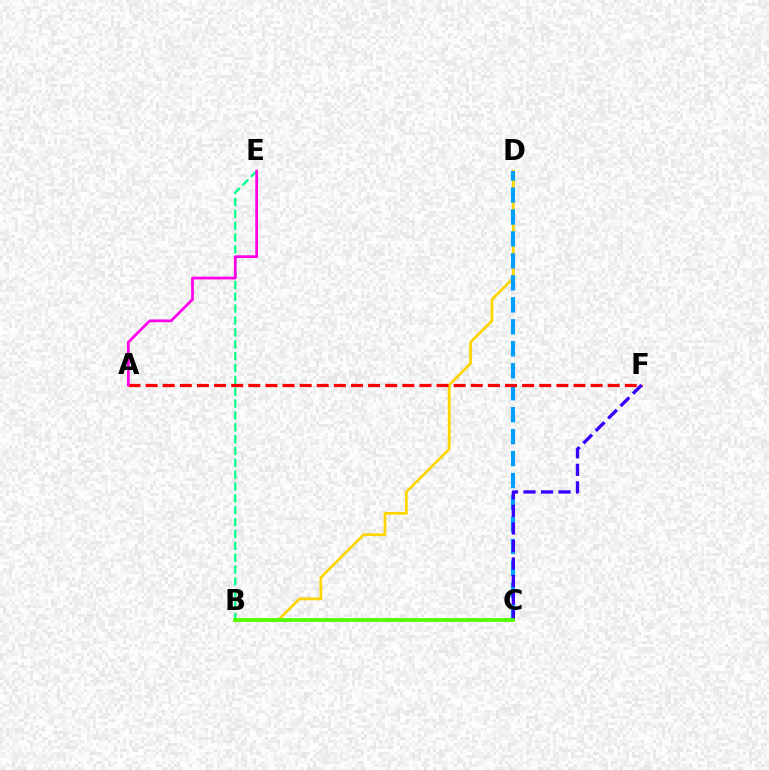{('B', 'E'): [{'color': '#00ff86', 'line_style': 'dashed', 'thickness': 1.61}], ('B', 'D'): [{'color': '#ffd500', 'line_style': 'solid', 'thickness': 1.98}], ('C', 'D'): [{'color': '#009eff', 'line_style': 'dashed', 'thickness': 2.98}], ('C', 'F'): [{'color': '#3700ff', 'line_style': 'dashed', 'thickness': 2.38}], ('A', 'F'): [{'color': '#ff0000', 'line_style': 'dashed', 'thickness': 2.33}], ('A', 'E'): [{'color': '#ff00ed', 'line_style': 'solid', 'thickness': 1.97}], ('B', 'C'): [{'color': '#4fff00', 'line_style': 'solid', 'thickness': 2.67}]}